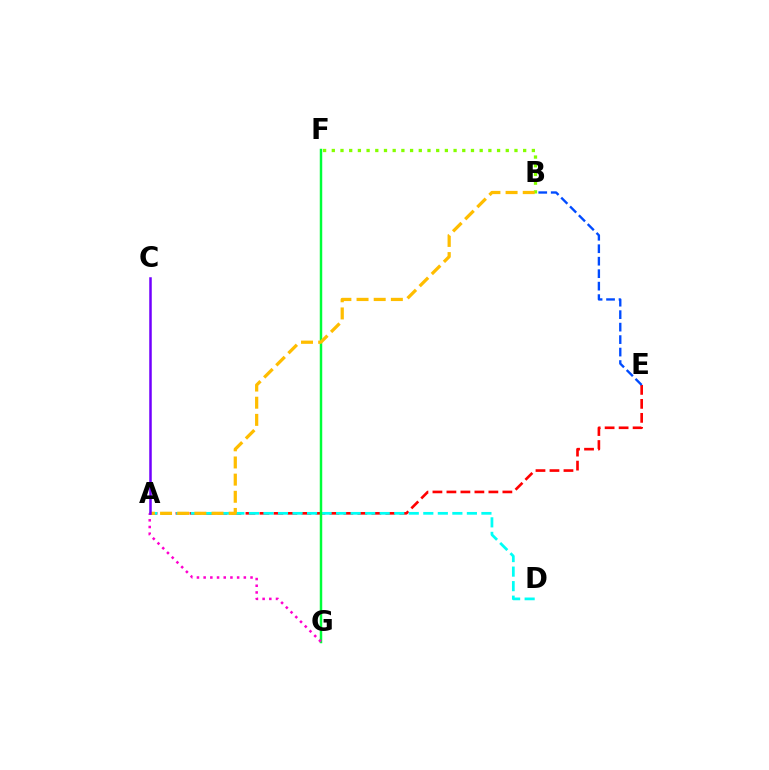{('A', 'E'): [{'color': '#ff0000', 'line_style': 'dashed', 'thickness': 1.9}], ('B', 'E'): [{'color': '#004bff', 'line_style': 'dashed', 'thickness': 1.69}], ('A', 'D'): [{'color': '#00fff6', 'line_style': 'dashed', 'thickness': 1.97}], ('F', 'G'): [{'color': '#00ff39', 'line_style': 'solid', 'thickness': 1.78}], ('B', 'F'): [{'color': '#84ff00', 'line_style': 'dotted', 'thickness': 2.36}], ('A', 'B'): [{'color': '#ffbd00', 'line_style': 'dashed', 'thickness': 2.33}], ('A', 'G'): [{'color': '#ff00cf', 'line_style': 'dotted', 'thickness': 1.82}], ('A', 'C'): [{'color': '#7200ff', 'line_style': 'solid', 'thickness': 1.81}]}